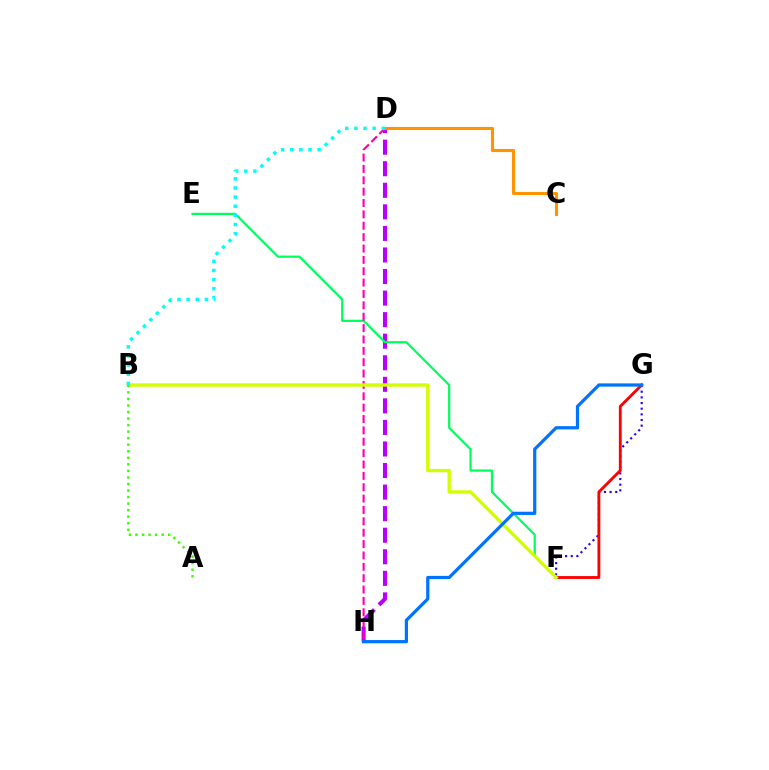{('D', 'H'): [{'color': '#b900ff', 'line_style': 'dashed', 'thickness': 2.93}, {'color': '#ff00ac', 'line_style': 'dashed', 'thickness': 1.54}], ('F', 'G'): [{'color': '#2500ff', 'line_style': 'dotted', 'thickness': 1.54}, {'color': '#ff0000', 'line_style': 'solid', 'thickness': 2.05}], ('E', 'F'): [{'color': '#00ff5c', 'line_style': 'solid', 'thickness': 1.6}], ('B', 'F'): [{'color': '#d1ff00', 'line_style': 'solid', 'thickness': 2.41}], ('C', 'D'): [{'color': '#ff9400', 'line_style': 'solid', 'thickness': 2.23}], ('A', 'B'): [{'color': '#3dff00', 'line_style': 'dotted', 'thickness': 1.78}], ('G', 'H'): [{'color': '#0074ff', 'line_style': 'solid', 'thickness': 2.33}], ('B', 'D'): [{'color': '#00fff6', 'line_style': 'dotted', 'thickness': 2.48}]}